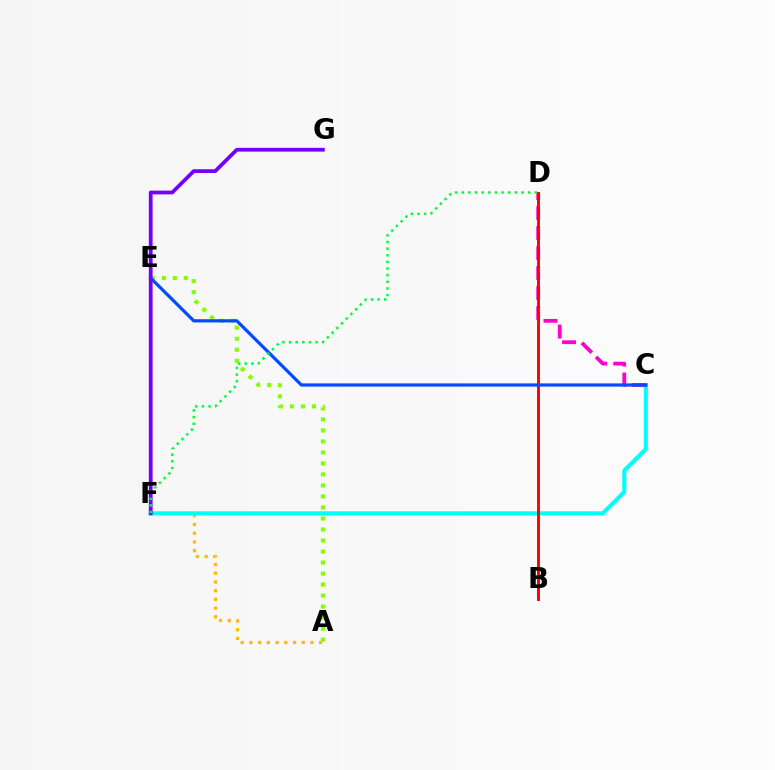{('A', 'F'): [{'color': '#ffbd00', 'line_style': 'dotted', 'thickness': 2.37}], ('C', 'F'): [{'color': '#00fff6', 'line_style': 'solid', 'thickness': 2.95}], ('A', 'E'): [{'color': '#84ff00', 'line_style': 'dotted', 'thickness': 2.99}], ('C', 'D'): [{'color': '#ff00cf', 'line_style': 'dashed', 'thickness': 2.72}], ('B', 'D'): [{'color': '#ff0000', 'line_style': 'solid', 'thickness': 2.09}], ('C', 'E'): [{'color': '#004bff', 'line_style': 'solid', 'thickness': 2.3}], ('F', 'G'): [{'color': '#7200ff', 'line_style': 'solid', 'thickness': 2.7}], ('D', 'F'): [{'color': '#00ff39', 'line_style': 'dotted', 'thickness': 1.8}]}